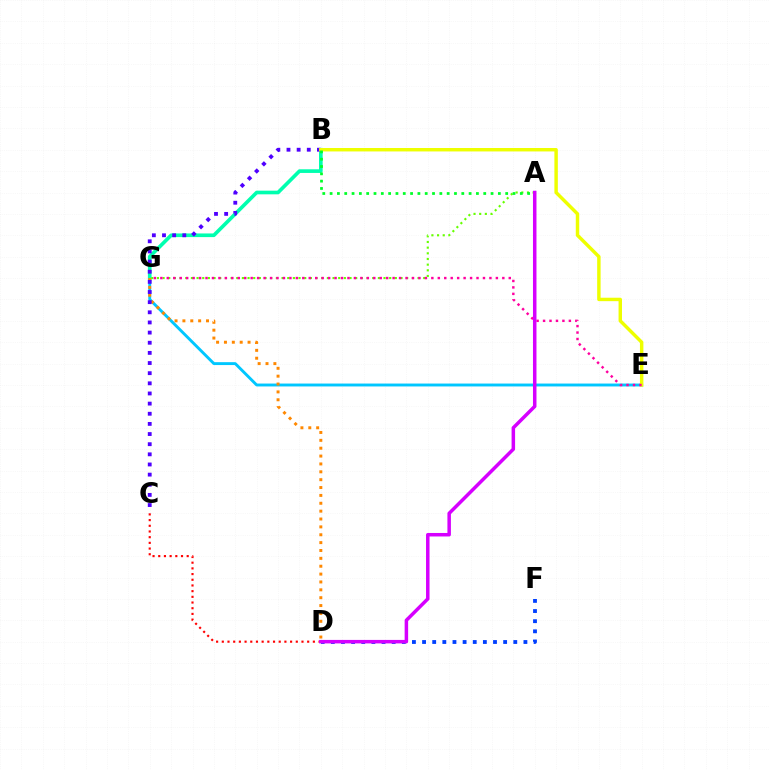{('E', 'G'): [{'color': '#00c7ff', 'line_style': 'solid', 'thickness': 2.08}, {'color': '#ff00a0', 'line_style': 'dotted', 'thickness': 1.75}], ('B', 'G'): [{'color': '#00ffaf', 'line_style': 'solid', 'thickness': 2.63}], ('D', 'G'): [{'color': '#ff8800', 'line_style': 'dotted', 'thickness': 2.14}], ('B', 'C'): [{'color': '#4f00ff', 'line_style': 'dotted', 'thickness': 2.76}], ('B', 'E'): [{'color': '#eeff00', 'line_style': 'solid', 'thickness': 2.48}], ('A', 'G'): [{'color': '#66ff00', 'line_style': 'dotted', 'thickness': 1.54}], ('A', 'B'): [{'color': '#00ff27', 'line_style': 'dotted', 'thickness': 1.99}], ('C', 'D'): [{'color': '#ff0000', 'line_style': 'dotted', 'thickness': 1.55}], ('D', 'F'): [{'color': '#003fff', 'line_style': 'dotted', 'thickness': 2.75}], ('A', 'D'): [{'color': '#d600ff', 'line_style': 'solid', 'thickness': 2.52}]}